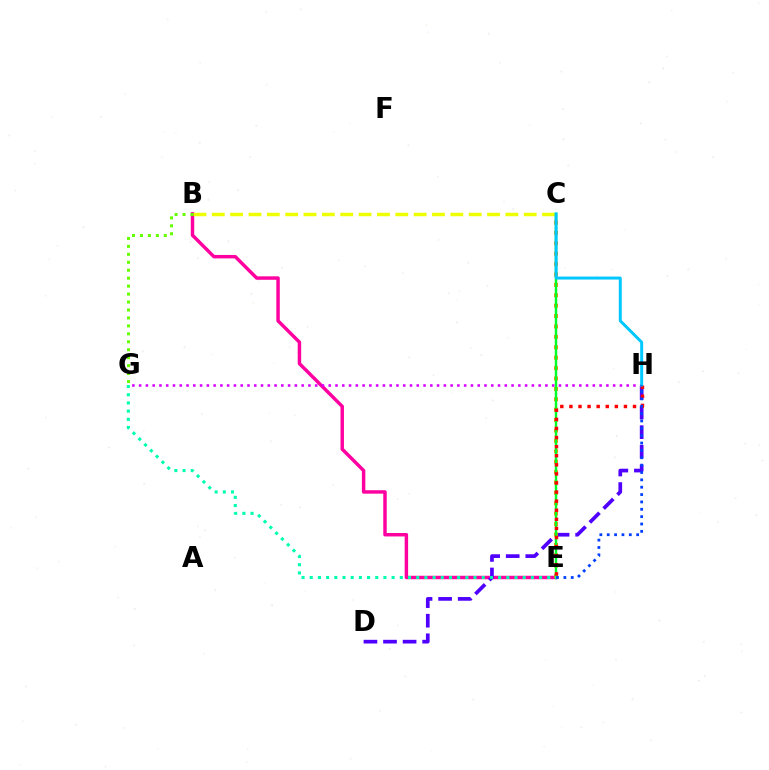{('B', 'E'): [{'color': '#ff00a0', 'line_style': 'solid', 'thickness': 2.49}], ('D', 'H'): [{'color': '#4f00ff', 'line_style': 'dashed', 'thickness': 2.66}], ('C', 'E'): [{'color': '#ff8800', 'line_style': 'dotted', 'thickness': 2.83}, {'color': '#00ff27', 'line_style': 'solid', 'thickness': 1.75}], ('B', 'C'): [{'color': '#eeff00', 'line_style': 'dashed', 'thickness': 2.49}], ('B', 'G'): [{'color': '#66ff00', 'line_style': 'dotted', 'thickness': 2.16}], ('G', 'H'): [{'color': '#d600ff', 'line_style': 'dotted', 'thickness': 1.84}], ('E', 'H'): [{'color': '#ff0000', 'line_style': 'dotted', 'thickness': 2.47}, {'color': '#003fff', 'line_style': 'dotted', 'thickness': 2.0}], ('C', 'H'): [{'color': '#00c7ff', 'line_style': 'solid', 'thickness': 2.14}], ('E', 'G'): [{'color': '#00ffaf', 'line_style': 'dotted', 'thickness': 2.23}]}